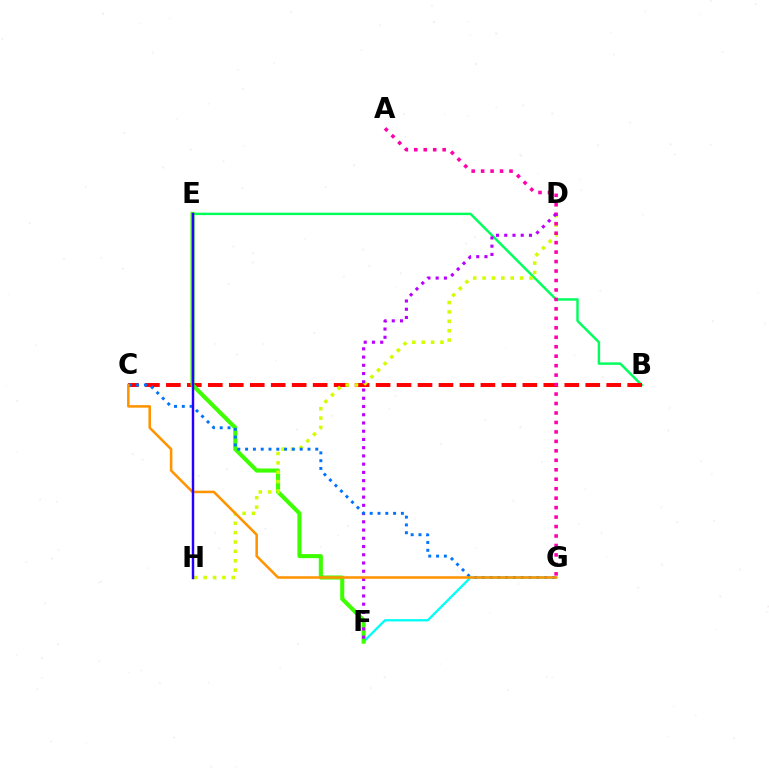{('B', 'E'): [{'color': '#00ff5c', 'line_style': 'solid', 'thickness': 1.76}], ('F', 'G'): [{'color': '#00fff6', 'line_style': 'solid', 'thickness': 1.67}], ('B', 'C'): [{'color': '#ff0000', 'line_style': 'dashed', 'thickness': 2.85}], ('E', 'F'): [{'color': '#3dff00', 'line_style': 'solid', 'thickness': 2.94}], ('D', 'H'): [{'color': '#d1ff00', 'line_style': 'dotted', 'thickness': 2.55}], ('A', 'G'): [{'color': '#ff00ac', 'line_style': 'dotted', 'thickness': 2.57}], ('D', 'F'): [{'color': '#b900ff', 'line_style': 'dotted', 'thickness': 2.24}], ('C', 'G'): [{'color': '#0074ff', 'line_style': 'dotted', 'thickness': 2.12}, {'color': '#ff9400', 'line_style': 'solid', 'thickness': 1.83}], ('E', 'H'): [{'color': '#2500ff', 'line_style': 'solid', 'thickness': 1.76}]}